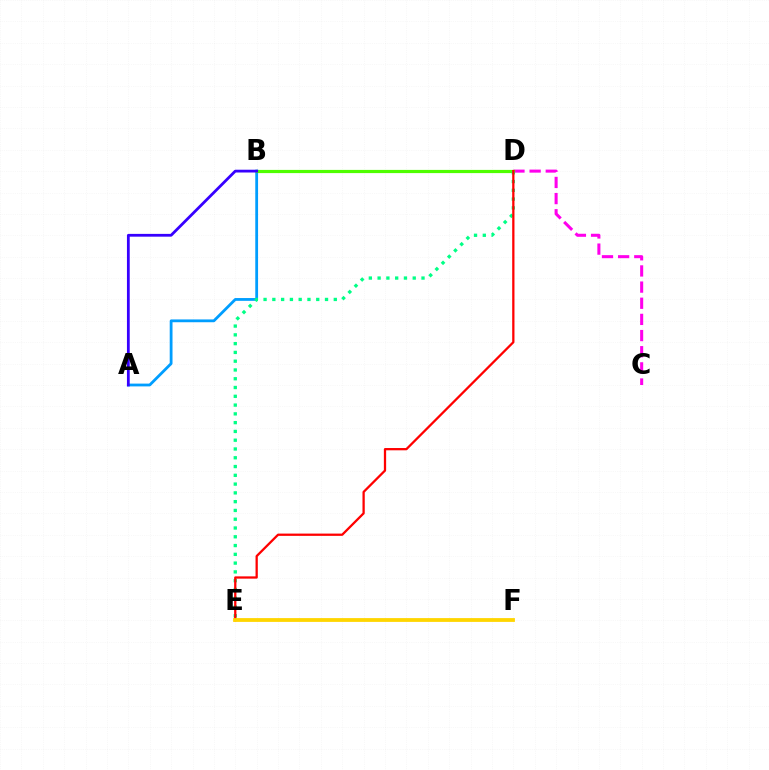{('C', 'D'): [{'color': '#ff00ed', 'line_style': 'dashed', 'thickness': 2.19}], ('A', 'B'): [{'color': '#009eff', 'line_style': 'solid', 'thickness': 2.01}, {'color': '#3700ff', 'line_style': 'solid', 'thickness': 2.01}], ('B', 'D'): [{'color': '#4fff00', 'line_style': 'solid', 'thickness': 2.3}], ('D', 'E'): [{'color': '#00ff86', 'line_style': 'dotted', 'thickness': 2.39}, {'color': '#ff0000', 'line_style': 'solid', 'thickness': 1.64}], ('E', 'F'): [{'color': '#ffd500', 'line_style': 'solid', 'thickness': 2.74}]}